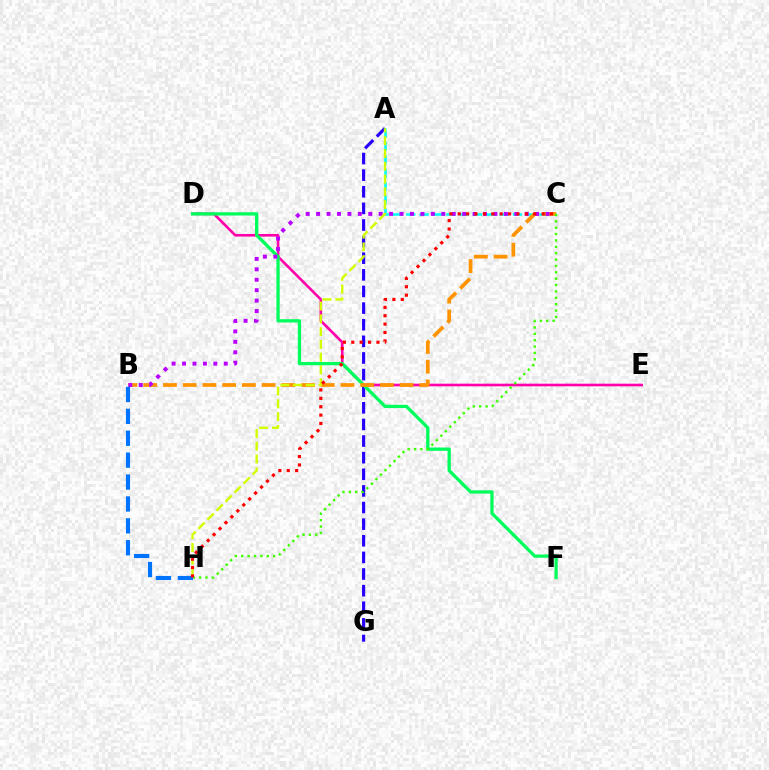{('D', 'E'): [{'color': '#ff00ac', 'line_style': 'solid', 'thickness': 1.89}], ('A', 'G'): [{'color': '#2500ff', 'line_style': 'dashed', 'thickness': 2.26}], ('A', 'C'): [{'color': '#00fff6', 'line_style': 'dashed', 'thickness': 1.81}], ('D', 'F'): [{'color': '#00ff5c', 'line_style': 'solid', 'thickness': 2.37}], ('B', 'C'): [{'color': '#ff9400', 'line_style': 'dashed', 'thickness': 2.68}, {'color': '#b900ff', 'line_style': 'dotted', 'thickness': 2.83}], ('C', 'H'): [{'color': '#3dff00', 'line_style': 'dotted', 'thickness': 1.73}, {'color': '#ff0000', 'line_style': 'dotted', 'thickness': 2.28}], ('A', 'H'): [{'color': '#d1ff00', 'line_style': 'dashed', 'thickness': 1.74}], ('B', 'H'): [{'color': '#0074ff', 'line_style': 'dashed', 'thickness': 2.98}]}